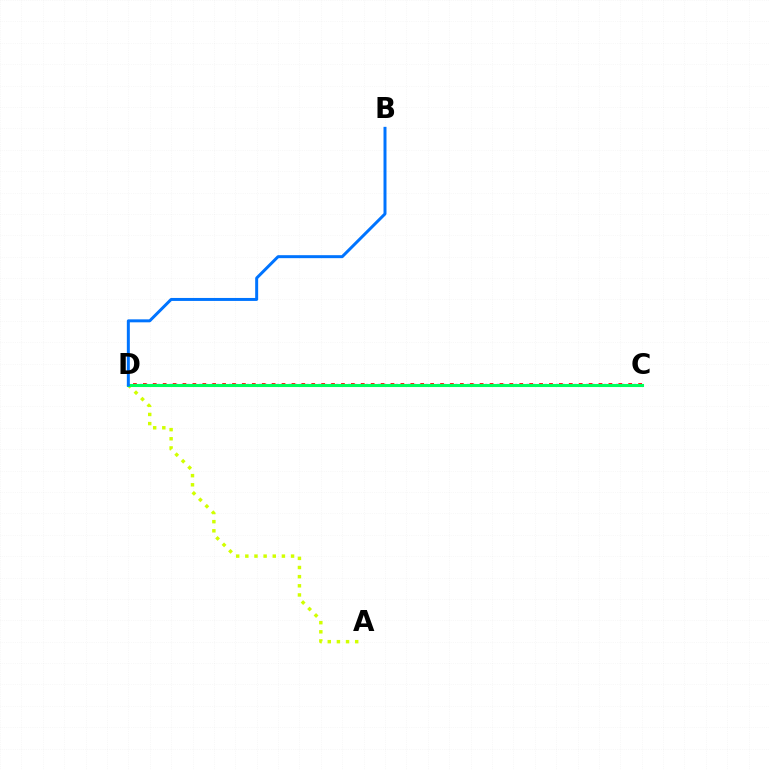{('A', 'D'): [{'color': '#d1ff00', 'line_style': 'dotted', 'thickness': 2.48}], ('C', 'D'): [{'color': '#b900ff', 'line_style': 'dotted', 'thickness': 1.62}, {'color': '#ff0000', 'line_style': 'dotted', 'thickness': 2.69}, {'color': '#00ff5c', 'line_style': 'solid', 'thickness': 2.21}], ('B', 'D'): [{'color': '#0074ff', 'line_style': 'solid', 'thickness': 2.14}]}